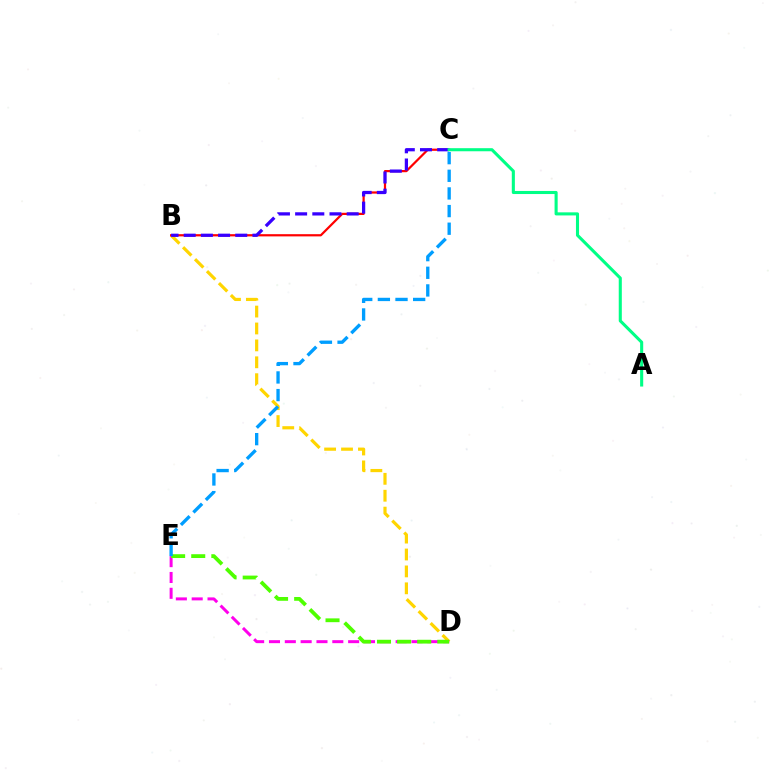{('B', 'D'): [{'color': '#ffd500', 'line_style': 'dashed', 'thickness': 2.3}], ('B', 'C'): [{'color': '#ff0000', 'line_style': 'solid', 'thickness': 1.59}, {'color': '#3700ff', 'line_style': 'dashed', 'thickness': 2.33}], ('D', 'E'): [{'color': '#ff00ed', 'line_style': 'dashed', 'thickness': 2.15}, {'color': '#4fff00', 'line_style': 'dashed', 'thickness': 2.73}], ('A', 'C'): [{'color': '#00ff86', 'line_style': 'solid', 'thickness': 2.22}], ('C', 'E'): [{'color': '#009eff', 'line_style': 'dashed', 'thickness': 2.4}]}